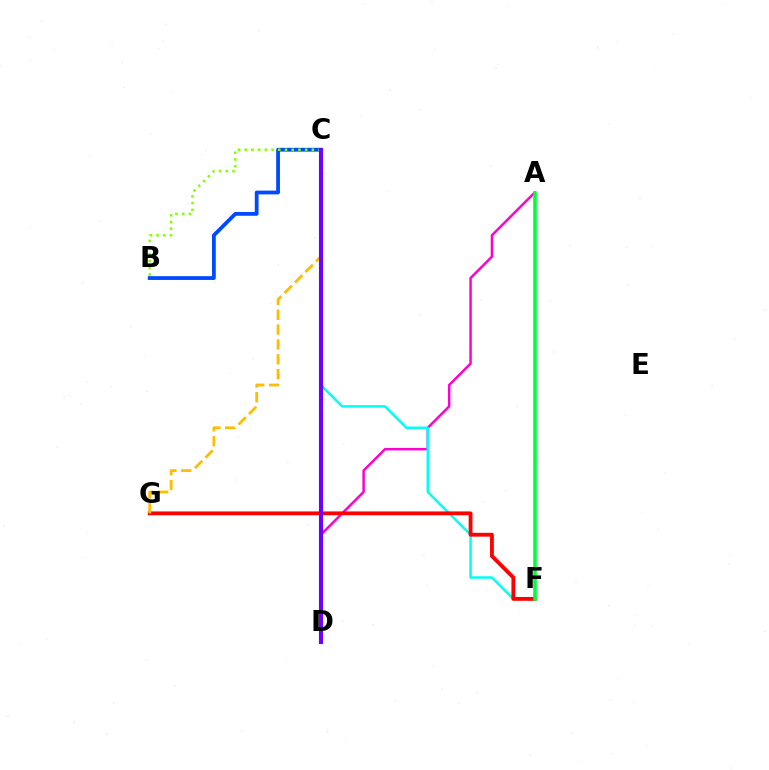{('A', 'D'): [{'color': '#ff00cf', 'line_style': 'solid', 'thickness': 1.79}], ('B', 'C'): [{'color': '#004bff', 'line_style': 'solid', 'thickness': 2.73}, {'color': '#84ff00', 'line_style': 'dotted', 'thickness': 1.82}], ('C', 'F'): [{'color': '#00fff6', 'line_style': 'solid', 'thickness': 1.8}], ('F', 'G'): [{'color': '#ff0000', 'line_style': 'solid', 'thickness': 2.75}], ('A', 'F'): [{'color': '#00ff39', 'line_style': 'solid', 'thickness': 2.58}], ('C', 'G'): [{'color': '#ffbd00', 'line_style': 'dashed', 'thickness': 2.01}], ('C', 'D'): [{'color': '#7200ff', 'line_style': 'solid', 'thickness': 2.96}]}